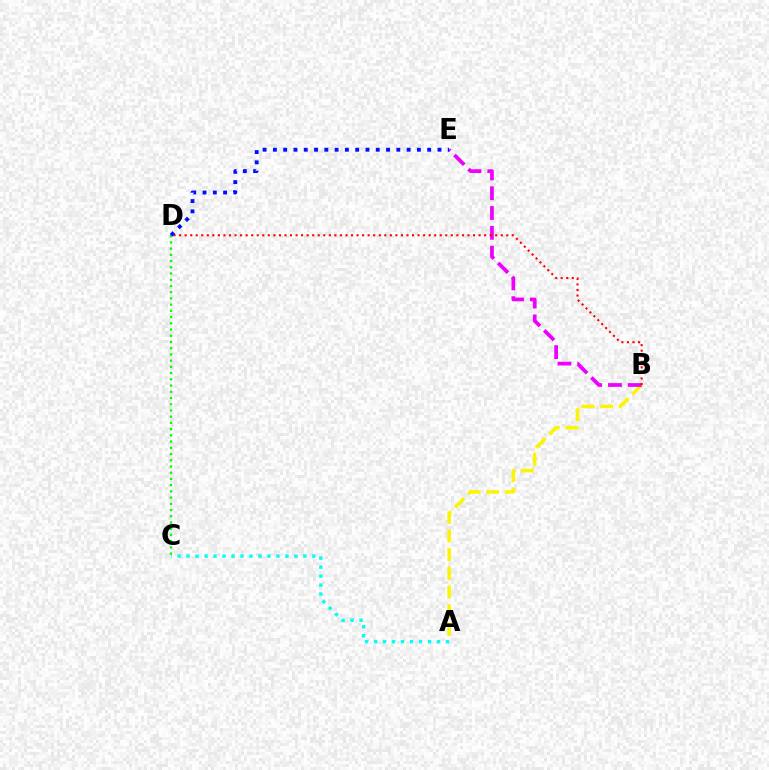{('C', 'D'): [{'color': '#08ff00', 'line_style': 'dotted', 'thickness': 1.69}], ('A', 'B'): [{'color': '#fcf500', 'line_style': 'dashed', 'thickness': 2.54}], ('B', 'E'): [{'color': '#ee00ff', 'line_style': 'dashed', 'thickness': 2.69}], ('B', 'D'): [{'color': '#ff0000', 'line_style': 'dotted', 'thickness': 1.51}], ('A', 'C'): [{'color': '#00fff6', 'line_style': 'dotted', 'thickness': 2.44}], ('D', 'E'): [{'color': '#0010ff', 'line_style': 'dotted', 'thickness': 2.79}]}